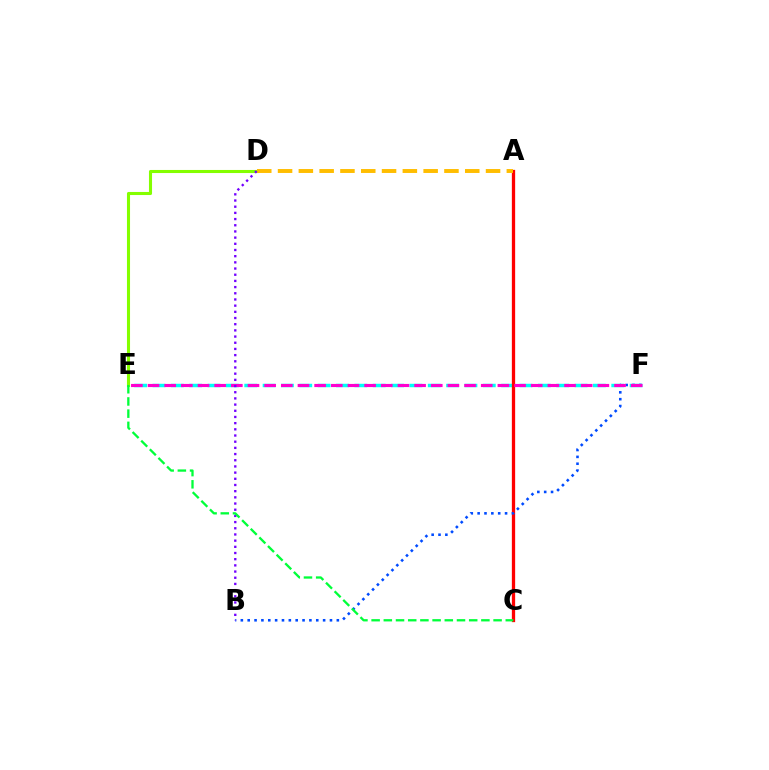{('E', 'F'): [{'color': '#00fff6', 'line_style': 'dashed', 'thickness': 2.49}, {'color': '#ff00cf', 'line_style': 'dashed', 'thickness': 2.26}], ('D', 'E'): [{'color': '#84ff00', 'line_style': 'solid', 'thickness': 2.22}], ('A', 'C'): [{'color': '#ff0000', 'line_style': 'solid', 'thickness': 2.37}], ('A', 'D'): [{'color': '#ffbd00', 'line_style': 'dashed', 'thickness': 2.83}], ('B', 'F'): [{'color': '#004bff', 'line_style': 'dotted', 'thickness': 1.86}], ('B', 'D'): [{'color': '#7200ff', 'line_style': 'dotted', 'thickness': 1.68}], ('C', 'E'): [{'color': '#00ff39', 'line_style': 'dashed', 'thickness': 1.66}]}